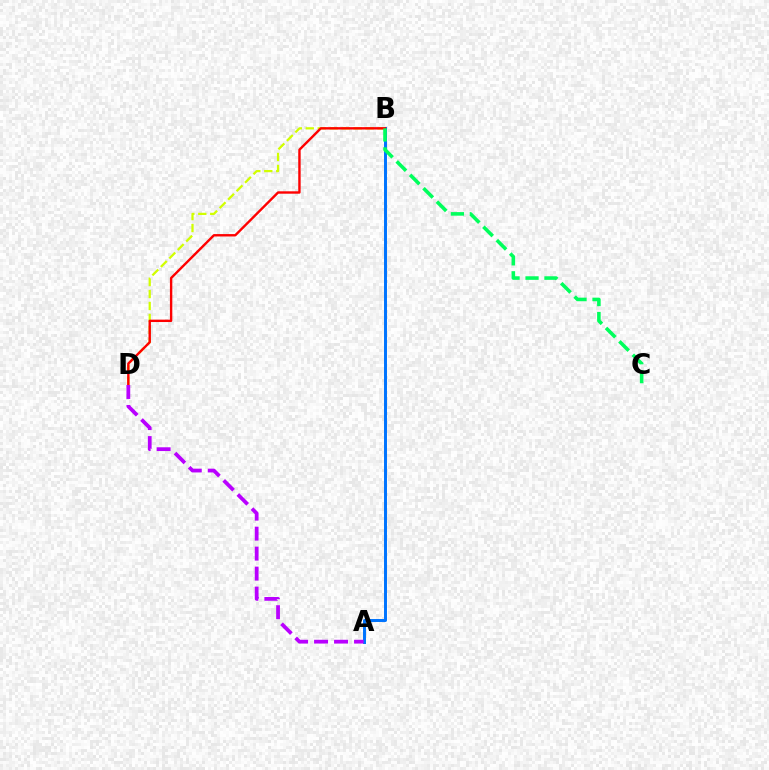{('A', 'B'): [{'color': '#0074ff', 'line_style': 'solid', 'thickness': 2.14}], ('B', 'D'): [{'color': '#d1ff00', 'line_style': 'dashed', 'thickness': 1.62}, {'color': '#ff0000', 'line_style': 'solid', 'thickness': 1.72}], ('A', 'D'): [{'color': '#b900ff', 'line_style': 'dashed', 'thickness': 2.72}], ('B', 'C'): [{'color': '#00ff5c', 'line_style': 'dashed', 'thickness': 2.58}]}